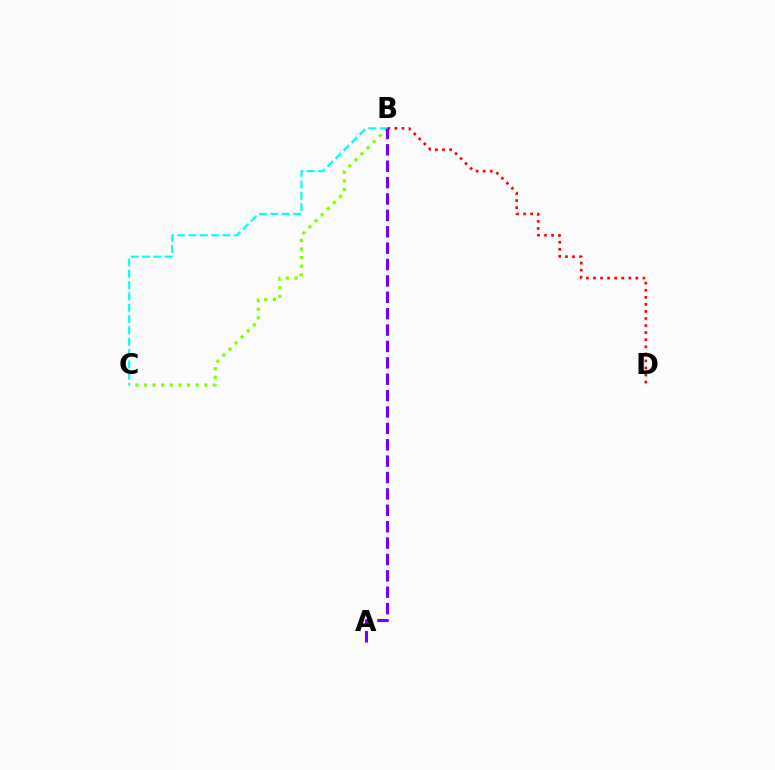{('B', 'D'): [{'color': '#ff0000', 'line_style': 'dotted', 'thickness': 1.92}], ('B', 'C'): [{'color': '#84ff00', 'line_style': 'dotted', 'thickness': 2.34}, {'color': '#00fff6', 'line_style': 'dashed', 'thickness': 1.54}], ('A', 'B'): [{'color': '#7200ff', 'line_style': 'dashed', 'thickness': 2.23}]}